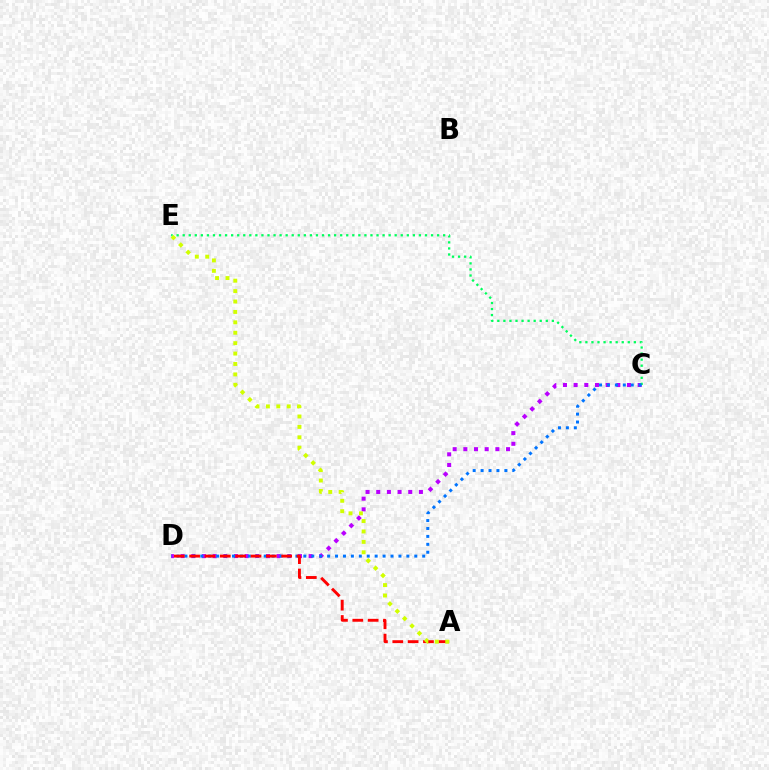{('C', 'D'): [{'color': '#b900ff', 'line_style': 'dotted', 'thickness': 2.9}, {'color': '#0074ff', 'line_style': 'dotted', 'thickness': 2.15}], ('C', 'E'): [{'color': '#00ff5c', 'line_style': 'dotted', 'thickness': 1.65}], ('A', 'D'): [{'color': '#ff0000', 'line_style': 'dashed', 'thickness': 2.08}], ('A', 'E'): [{'color': '#d1ff00', 'line_style': 'dotted', 'thickness': 2.83}]}